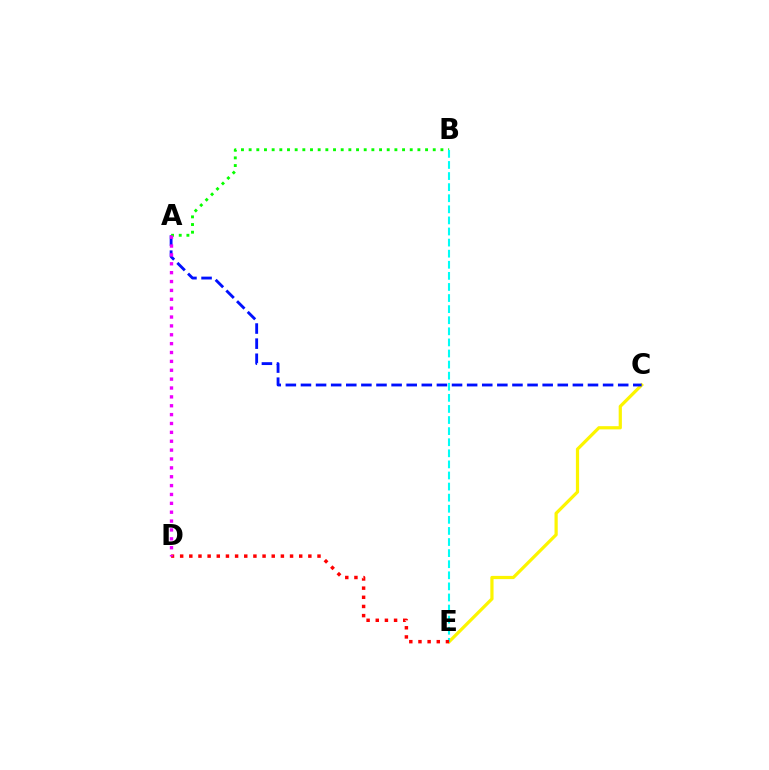{('C', 'E'): [{'color': '#fcf500', 'line_style': 'solid', 'thickness': 2.31}], ('A', 'C'): [{'color': '#0010ff', 'line_style': 'dashed', 'thickness': 2.05}], ('A', 'B'): [{'color': '#08ff00', 'line_style': 'dotted', 'thickness': 2.08}], ('B', 'E'): [{'color': '#00fff6', 'line_style': 'dashed', 'thickness': 1.51}], ('D', 'E'): [{'color': '#ff0000', 'line_style': 'dotted', 'thickness': 2.49}], ('A', 'D'): [{'color': '#ee00ff', 'line_style': 'dotted', 'thickness': 2.41}]}